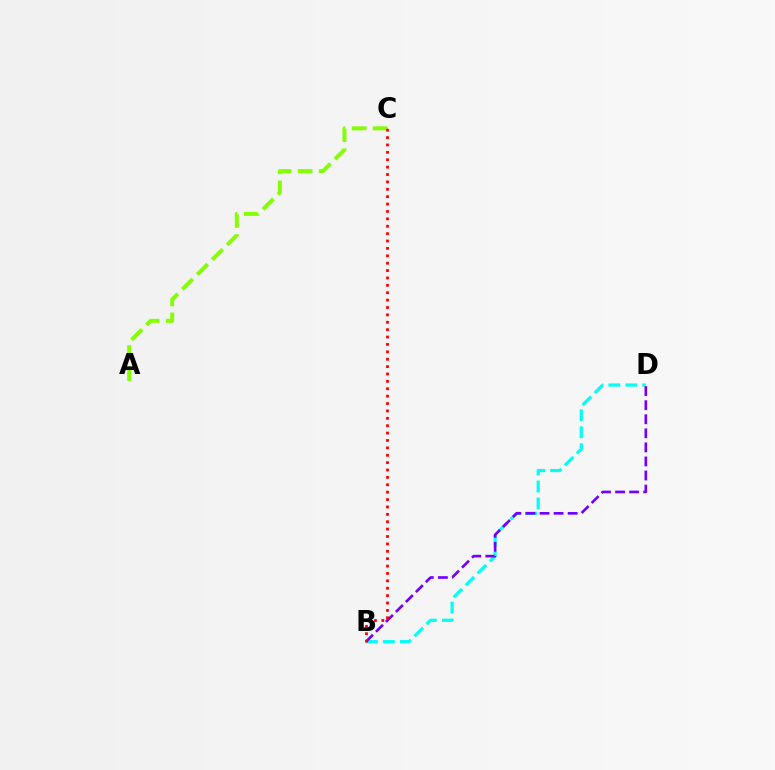{('B', 'D'): [{'color': '#00fff6', 'line_style': 'dashed', 'thickness': 2.3}, {'color': '#7200ff', 'line_style': 'dashed', 'thickness': 1.91}], ('A', 'C'): [{'color': '#84ff00', 'line_style': 'dashed', 'thickness': 2.86}], ('B', 'C'): [{'color': '#ff0000', 'line_style': 'dotted', 'thickness': 2.01}]}